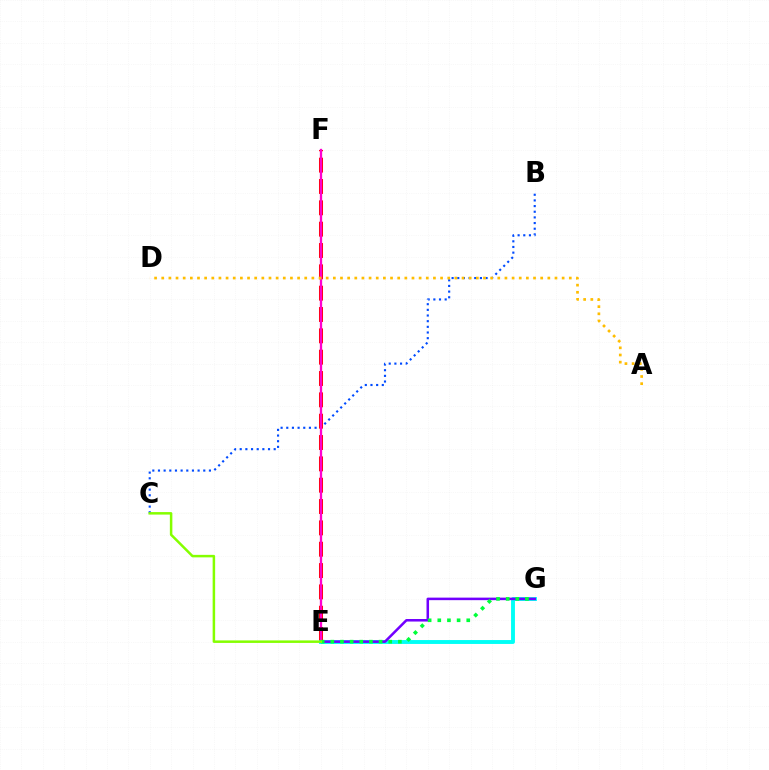{('B', 'C'): [{'color': '#004bff', 'line_style': 'dotted', 'thickness': 1.54}], ('E', 'F'): [{'color': '#ff0000', 'line_style': 'dashed', 'thickness': 2.9}, {'color': '#ff00cf', 'line_style': 'solid', 'thickness': 1.67}], ('A', 'D'): [{'color': '#ffbd00', 'line_style': 'dotted', 'thickness': 1.94}], ('E', 'G'): [{'color': '#00fff6', 'line_style': 'solid', 'thickness': 2.8}, {'color': '#7200ff', 'line_style': 'solid', 'thickness': 1.82}, {'color': '#00ff39', 'line_style': 'dotted', 'thickness': 2.62}], ('C', 'E'): [{'color': '#84ff00', 'line_style': 'solid', 'thickness': 1.8}]}